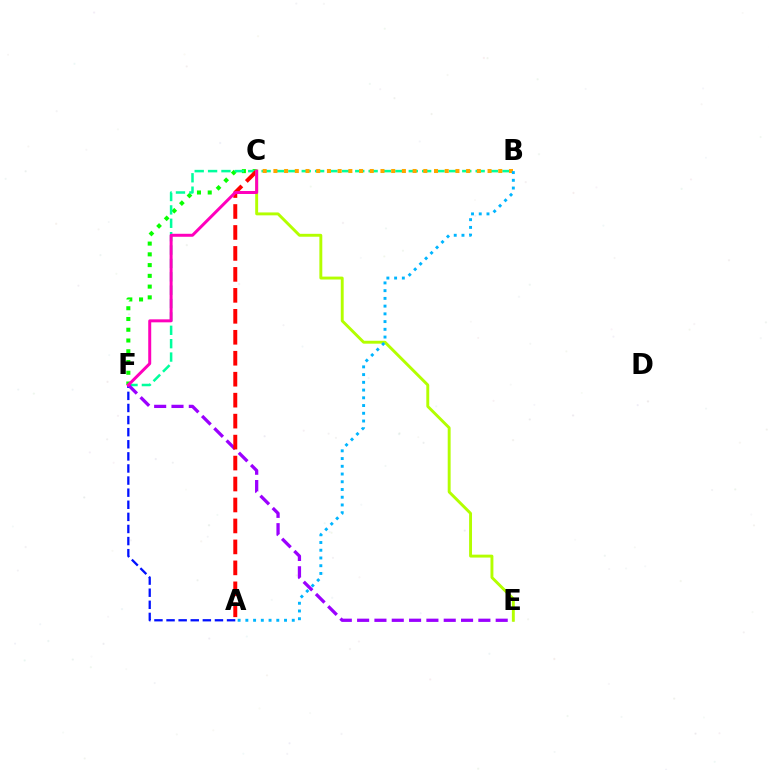{('C', 'F'): [{'color': '#08ff00', 'line_style': 'dotted', 'thickness': 2.92}, {'color': '#ff00bd', 'line_style': 'solid', 'thickness': 2.15}], ('B', 'F'): [{'color': '#00ff9d', 'line_style': 'dashed', 'thickness': 1.82}], ('A', 'F'): [{'color': '#0010ff', 'line_style': 'dashed', 'thickness': 1.64}], ('E', 'F'): [{'color': '#9b00ff', 'line_style': 'dashed', 'thickness': 2.35}], ('A', 'C'): [{'color': '#ff0000', 'line_style': 'dashed', 'thickness': 2.85}], ('B', 'C'): [{'color': '#ffa500', 'line_style': 'dotted', 'thickness': 2.91}], ('C', 'E'): [{'color': '#b3ff00', 'line_style': 'solid', 'thickness': 2.09}], ('A', 'B'): [{'color': '#00b5ff', 'line_style': 'dotted', 'thickness': 2.1}]}